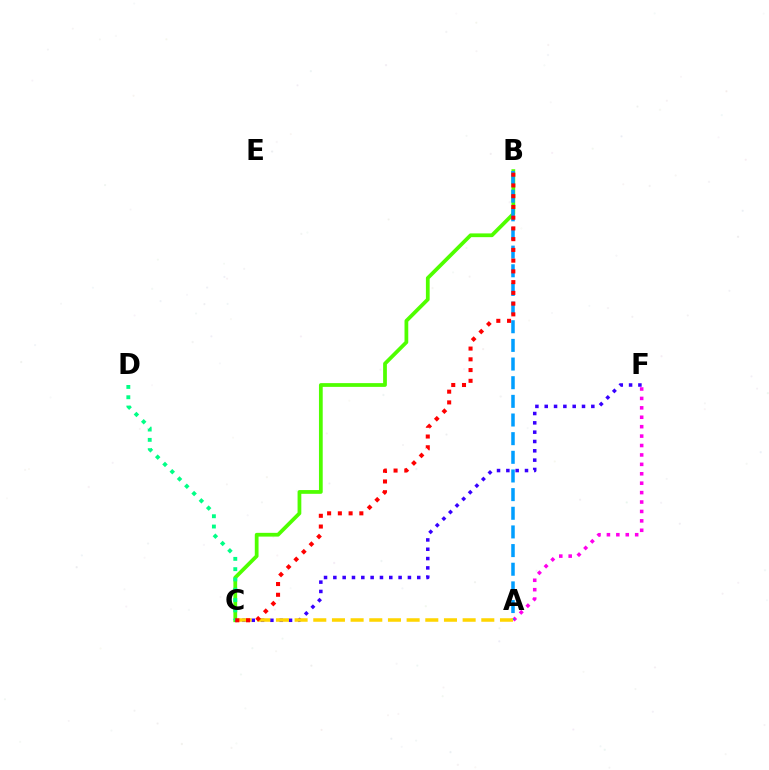{('B', 'C'): [{'color': '#4fff00', 'line_style': 'solid', 'thickness': 2.7}, {'color': '#ff0000', 'line_style': 'dotted', 'thickness': 2.92}], ('A', 'F'): [{'color': '#ff00ed', 'line_style': 'dotted', 'thickness': 2.56}], ('A', 'B'): [{'color': '#009eff', 'line_style': 'dashed', 'thickness': 2.53}], ('C', 'F'): [{'color': '#3700ff', 'line_style': 'dotted', 'thickness': 2.53}], ('A', 'C'): [{'color': '#ffd500', 'line_style': 'dashed', 'thickness': 2.54}], ('C', 'D'): [{'color': '#00ff86', 'line_style': 'dotted', 'thickness': 2.8}]}